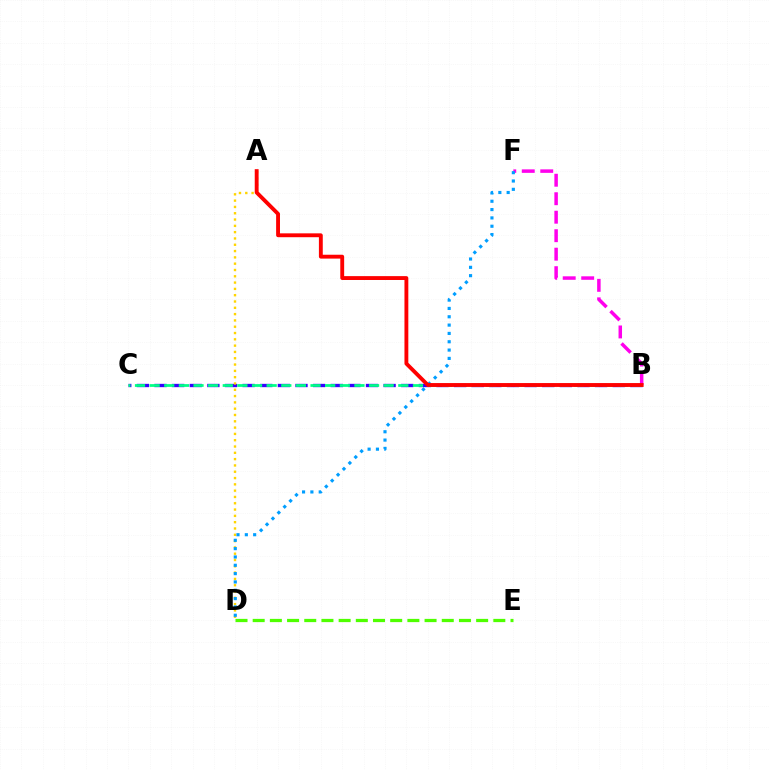{('B', 'C'): [{'color': '#3700ff', 'line_style': 'dashed', 'thickness': 2.39}, {'color': '#00ff86', 'line_style': 'dashed', 'thickness': 1.99}], ('B', 'F'): [{'color': '#ff00ed', 'line_style': 'dashed', 'thickness': 2.51}], ('D', 'E'): [{'color': '#4fff00', 'line_style': 'dashed', 'thickness': 2.33}], ('A', 'D'): [{'color': '#ffd500', 'line_style': 'dotted', 'thickness': 1.71}], ('D', 'F'): [{'color': '#009eff', 'line_style': 'dotted', 'thickness': 2.26}], ('A', 'B'): [{'color': '#ff0000', 'line_style': 'solid', 'thickness': 2.78}]}